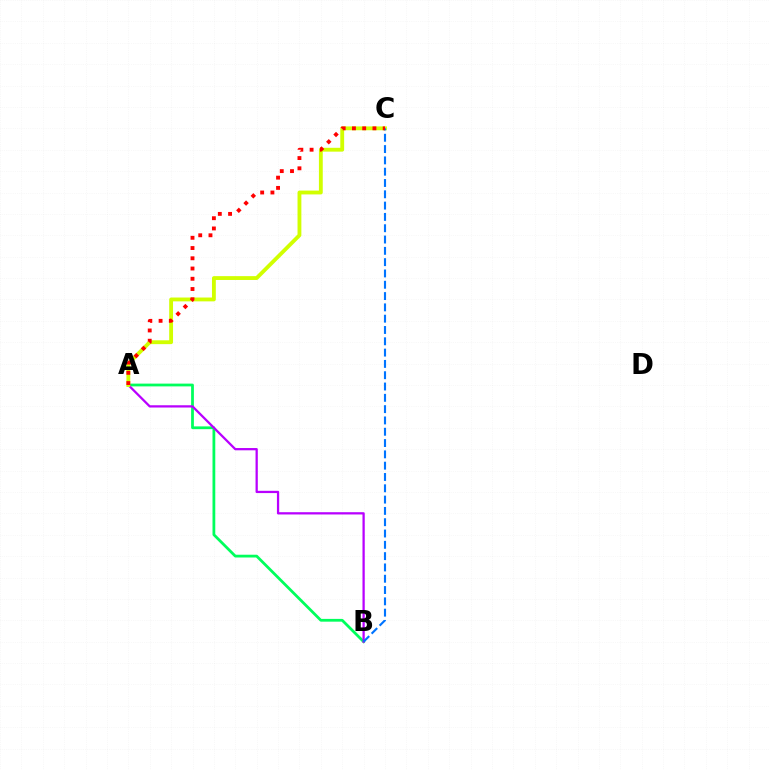{('A', 'B'): [{'color': '#00ff5c', 'line_style': 'solid', 'thickness': 2.0}, {'color': '#b900ff', 'line_style': 'solid', 'thickness': 1.63}], ('A', 'C'): [{'color': '#d1ff00', 'line_style': 'solid', 'thickness': 2.77}, {'color': '#ff0000', 'line_style': 'dotted', 'thickness': 2.78}], ('B', 'C'): [{'color': '#0074ff', 'line_style': 'dashed', 'thickness': 1.54}]}